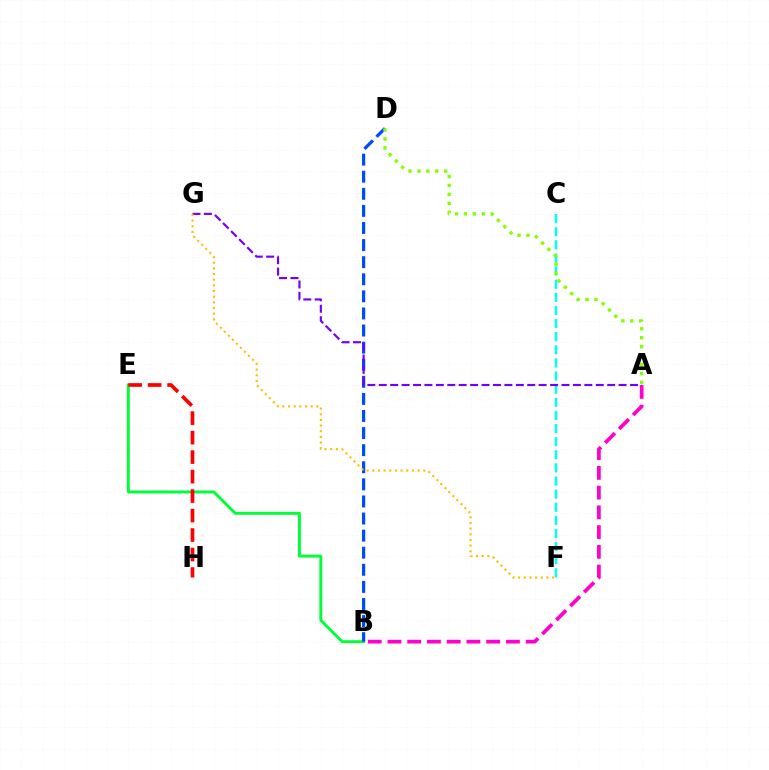{('A', 'B'): [{'color': '#ff00cf', 'line_style': 'dashed', 'thickness': 2.68}], ('B', 'E'): [{'color': '#00ff39', 'line_style': 'solid', 'thickness': 2.12}], ('C', 'F'): [{'color': '#00fff6', 'line_style': 'dashed', 'thickness': 1.78}], ('B', 'D'): [{'color': '#004bff', 'line_style': 'dashed', 'thickness': 2.32}], ('A', 'G'): [{'color': '#7200ff', 'line_style': 'dashed', 'thickness': 1.55}], ('E', 'H'): [{'color': '#ff0000', 'line_style': 'dashed', 'thickness': 2.65}], ('A', 'D'): [{'color': '#84ff00', 'line_style': 'dotted', 'thickness': 2.43}], ('F', 'G'): [{'color': '#ffbd00', 'line_style': 'dotted', 'thickness': 1.54}]}